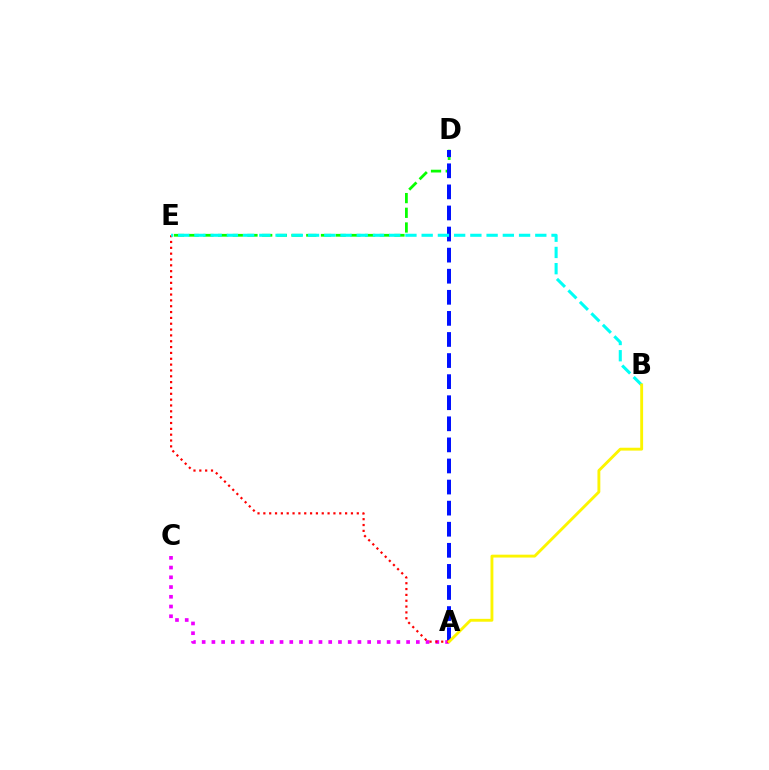{('D', 'E'): [{'color': '#08ff00', 'line_style': 'dashed', 'thickness': 2.0}], ('A', 'D'): [{'color': '#0010ff', 'line_style': 'dashed', 'thickness': 2.86}], ('A', 'C'): [{'color': '#ee00ff', 'line_style': 'dotted', 'thickness': 2.65}], ('A', 'E'): [{'color': '#ff0000', 'line_style': 'dotted', 'thickness': 1.59}], ('B', 'E'): [{'color': '#00fff6', 'line_style': 'dashed', 'thickness': 2.21}], ('A', 'B'): [{'color': '#fcf500', 'line_style': 'solid', 'thickness': 2.07}]}